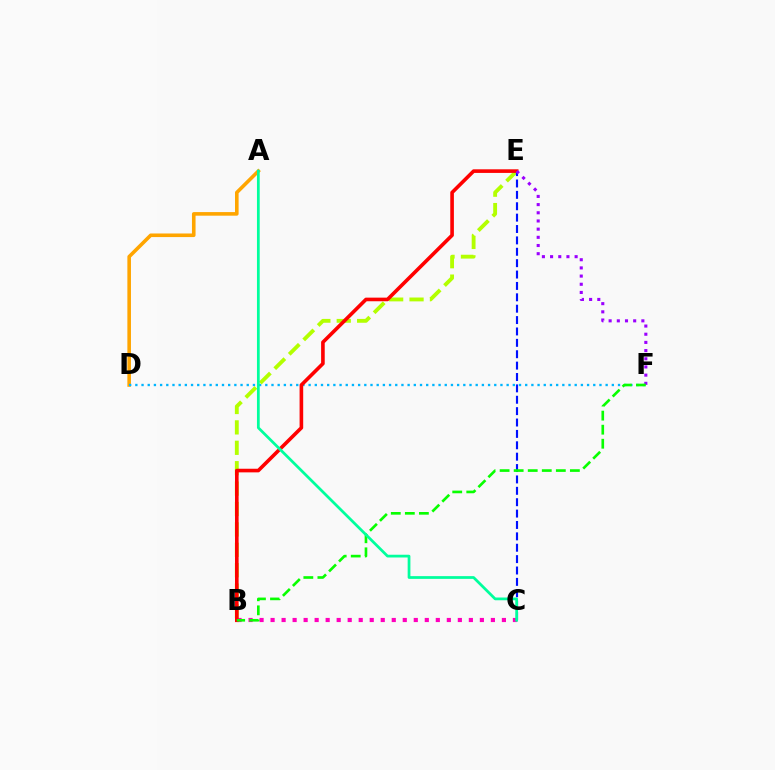{('A', 'D'): [{'color': '#ffa500', 'line_style': 'solid', 'thickness': 2.59}], ('B', 'C'): [{'color': '#ff00bd', 'line_style': 'dotted', 'thickness': 2.99}], ('D', 'F'): [{'color': '#00b5ff', 'line_style': 'dotted', 'thickness': 1.68}], ('B', 'E'): [{'color': '#b3ff00', 'line_style': 'dashed', 'thickness': 2.77}, {'color': '#ff0000', 'line_style': 'solid', 'thickness': 2.6}], ('C', 'E'): [{'color': '#0010ff', 'line_style': 'dashed', 'thickness': 1.55}], ('E', 'F'): [{'color': '#9b00ff', 'line_style': 'dotted', 'thickness': 2.22}], ('B', 'F'): [{'color': '#08ff00', 'line_style': 'dashed', 'thickness': 1.91}], ('A', 'C'): [{'color': '#00ff9d', 'line_style': 'solid', 'thickness': 1.98}]}